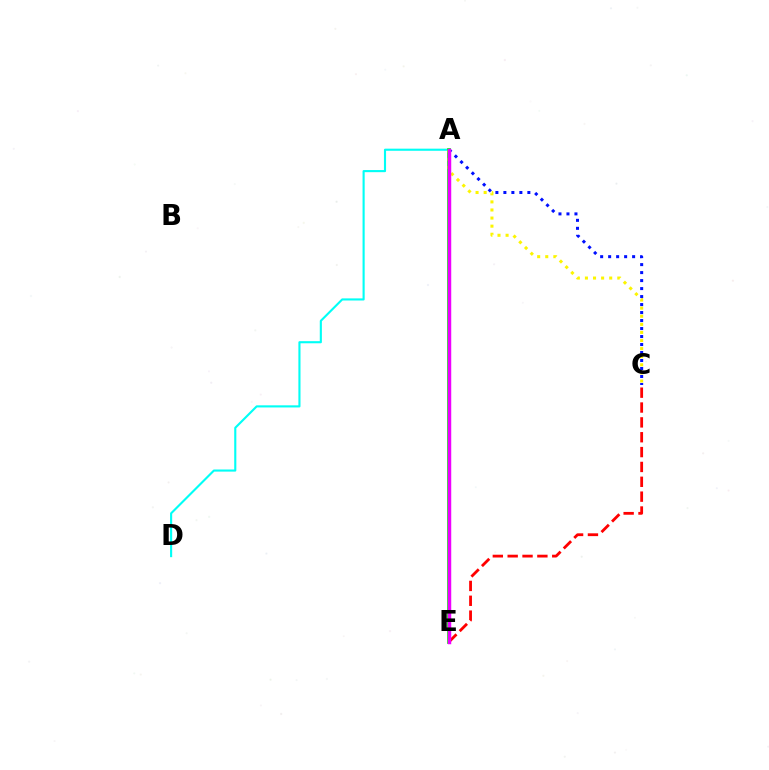{('A', 'D'): [{'color': '#00fff6', 'line_style': 'solid', 'thickness': 1.52}], ('A', 'E'): [{'color': '#08ff00', 'line_style': 'solid', 'thickness': 2.67}, {'color': '#ee00ff', 'line_style': 'solid', 'thickness': 2.5}], ('A', 'C'): [{'color': '#fcf500', 'line_style': 'dotted', 'thickness': 2.2}, {'color': '#0010ff', 'line_style': 'dotted', 'thickness': 2.17}], ('C', 'E'): [{'color': '#ff0000', 'line_style': 'dashed', 'thickness': 2.02}]}